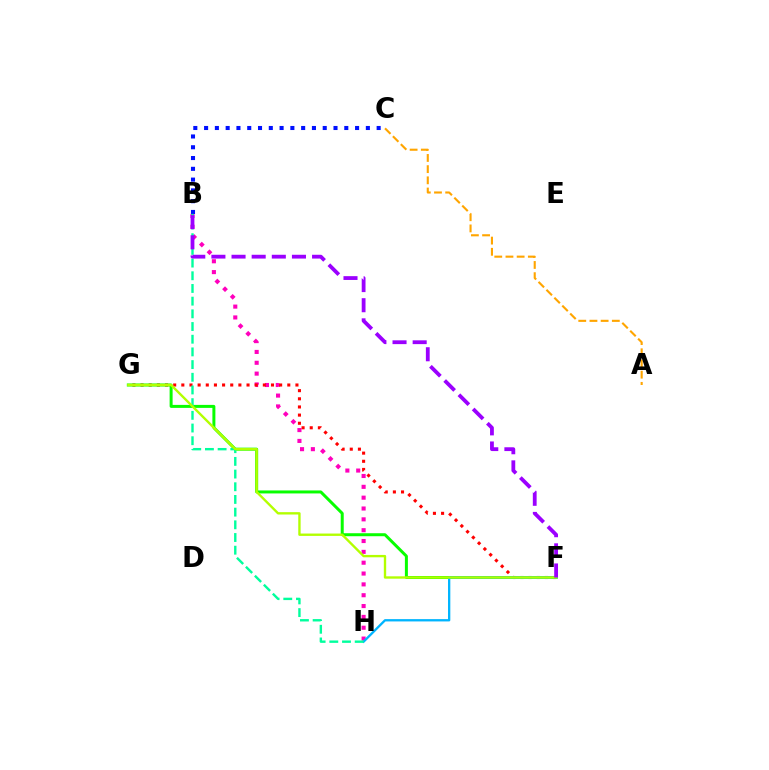{('B', 'H'): [{'color': '#ff00bd', 'line_style': 'dotted', 'thickness': 2.94}, {'color': '#00ff9d', 'line_style': 'dashed', 'thickness': 1.72}], ('F', 'G'): [{'color': '#ff0000', 'line_style': 'dotted', 'thickness': 2.21}, {'color': '#08ff00', 'line_style': 'solid', 'thickness': 2.15}, {'color': '#b3ff00', 'line_style': 'solid', 'thickness': 1.7}], ('B', 'C'): [{'color': '#0010ff', 'line_style': 'dotted', 'thickness': 2.93}], ('F', 'H'): [{'color': '#00b5ff', 'line_style': 'solid', 'thickness': 1.66}], ('A', 'C'): [{'color': '#ffa500', 'line_style': 'dashed', 'thickness': 1.52}], ('B', 'F'): [{'color': '#9b00ff', 'line_style': 'dashed', 'thickness': 2.74}]}